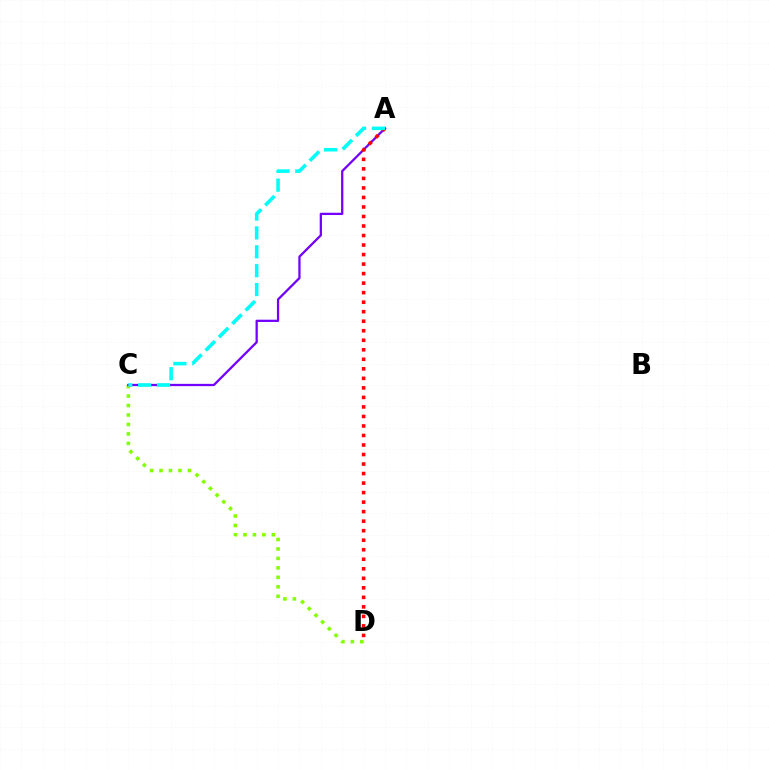{('C', 'D'): [{'color': '#84ff00', 'line_style': 'dotted', 'thickness': 2.57}], ('A', 'C'): [{'color': '#7200ff', 'line_style': 'solid', 'thickness': 1.63}, {'color': '#00fff6', 'line_style': 'dashed', 'thickness': 2.56}], ('A', 'D'): [{'color': '#ff0000', 'line_style': 'dotted', 'thickness': 2.59}]}